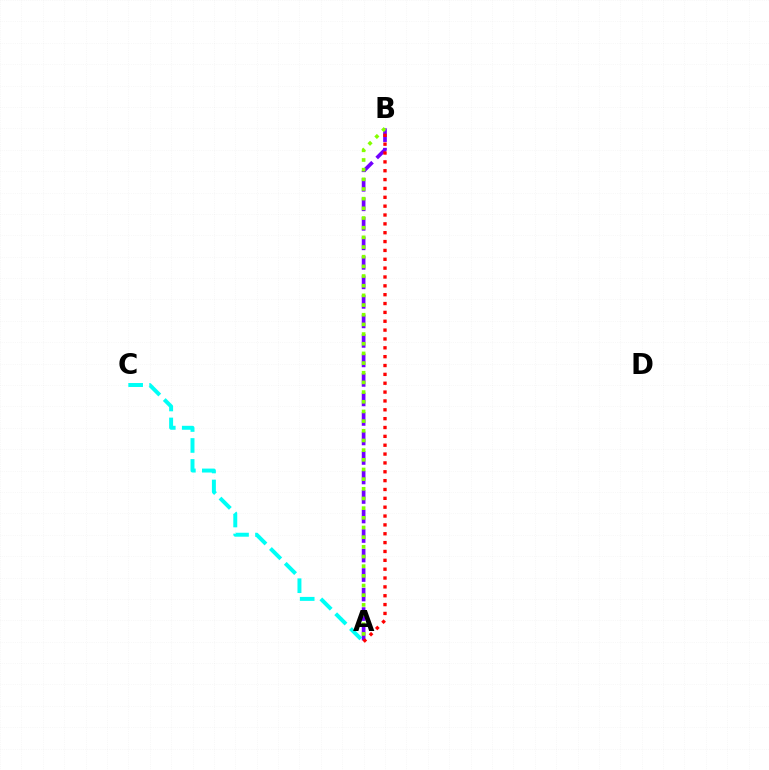{('A', 'B'): [{'color': '#7200ff', 'line_style': 'dashed', 'thickness': 2.65}, {'color': '#84ff00', 'line_style': 'dotted', 'thickness': 2.63}, {'color': '#ff0000', 'line_style': 'dotted', 'thickness': 2.41}], ('A', 'C'): [{'color': '#00fff6', 'line_style': 'dashed', 'thickness': 2.85}]}